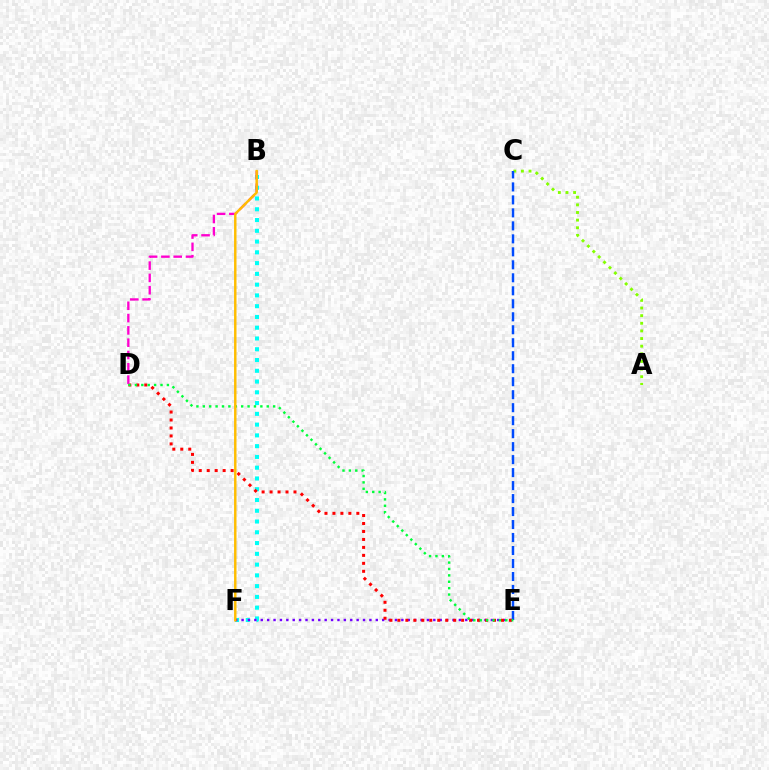{('B', 'F'): [{'color': '#00fff6', 'line_style': 'dotted', 'thickness': 2.93}, {'color': '#ffbd00', 'line_style': 'solid', 'thickness': 1.76}], ('E', 'F'): [{'color': '#7200ff', 'line_style': 'dotted', 'thickness': 1.74}], ('A', 'C'): [{'color': '#84ff00', 'line_style': 'dotted', 'thickness': 2.07}], ('C', 'E'): [{'color': '#004bff', 'line_style': 'dashed', 'thickness': 1.76}], ('D', 'E'): [{'color': '#ff0000', 'line_style': 'dotted', 'thickness': 2.17}, {'color': '#00ff39', 'line_style': 'dotted', 'thickness': 1.74}], ('B', 'D'): [{'color': '#ff00cf', 'line_style': 'dashed', 'thickness': 1.67}]}